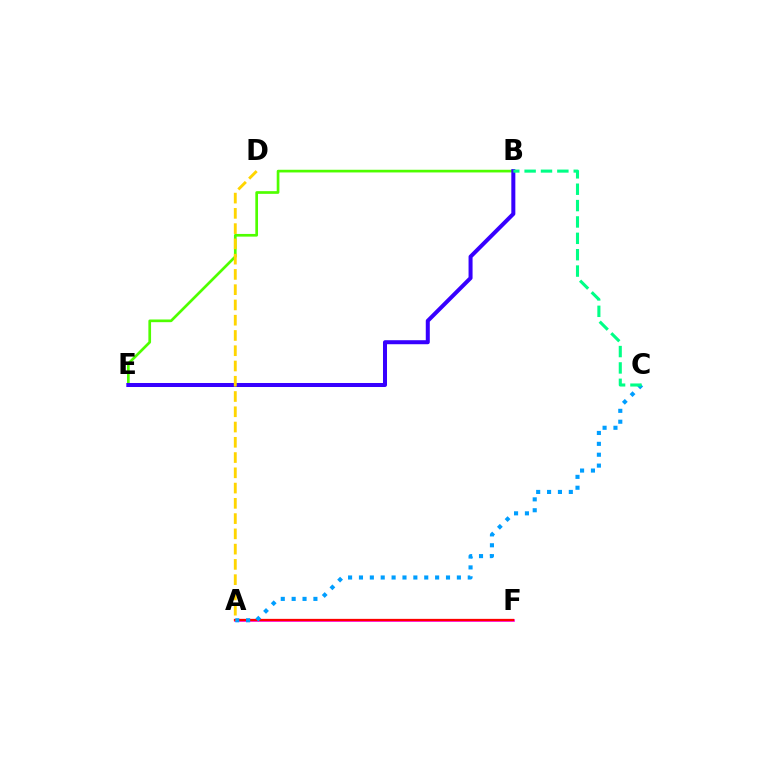{('B', 'E'): [{'color': '#4fff00', 'line_style': 'solid', 'thickness': 1.93}, {'color': '#3700ff', 'line_style': 'solid', 'thickness': 2.89}], ('A', 'F'): [{'color': '#ff00ed', 'line_style': 'solid', 'thickness': 1.91}, {'color': '#ff0000', 'line_style': 'solid', 'thickness': 1.64}], ('A', 'C'): [{'color': '#009eff', 'line_style': 'dotted', 'thickness': 2.96}], ('B', 'C'): [{'color': '#00ff86', 'line_style': 'dashed', 'thickness': 2.22}], ('A', 'D'): [{'color': '#ffd500', 'line_style': 'dashed', 'thickness': 2.07}]}